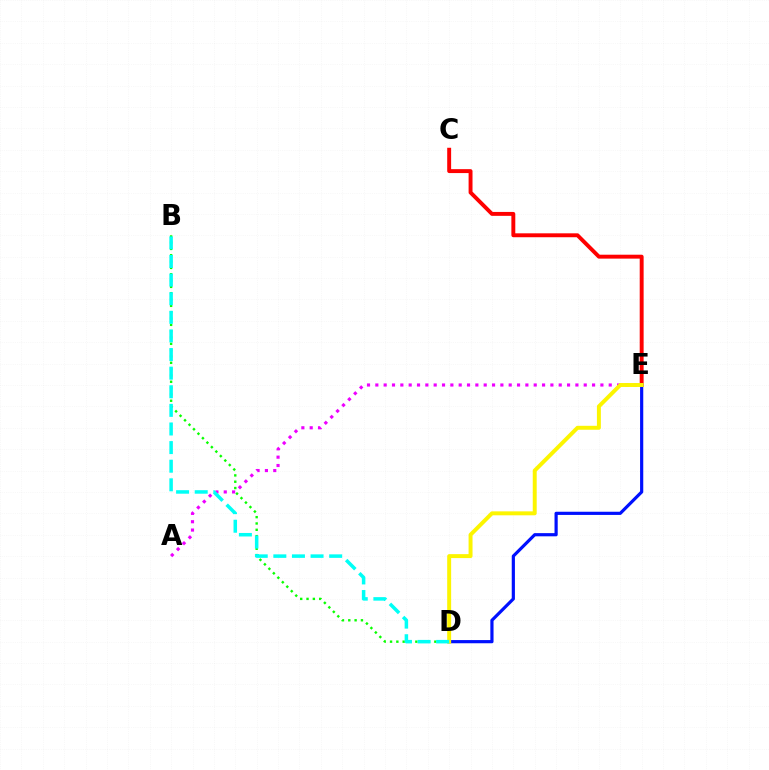{('C', 'E'): [{'color': '#ff0000', 'line_style': 'solid', 'thickness': 2.82}], ('D', 'E'): [{'color': '#0010ff', 'line_style': 'solid', 'thickness': 2.29}, {'color': '#fcf500', 'line_style': 'solid', 'thickness': 2.84}], ('A', 'E'): [{'color': '#ee00ff', 'line_style': 'dotted', 'thickness': 2.26}], ('B', 'D'): [{'color': '#08ff00', 'line_style': 'dotted', 'thickness': 1.72}, {'color': '#00fff6', 'line_style': 'dashed', 'thickness': 2.53}]}